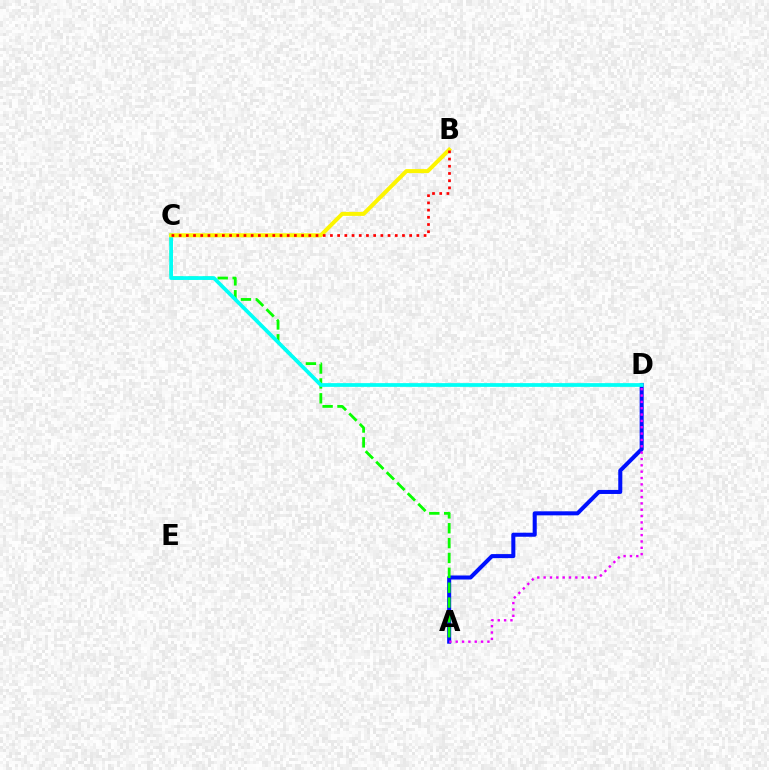{('A', 'D'): [{'color': '#0010ff', 'line_style': 'solid', 'thickness': 2.91}, {'color': '#ee00ff', 'line_style': 'dotted', 'thickness': 1.72}], ('A', 'C'): [{'color': '#08ff00', 'line_style': 'dashed', 'thickness': 2.02}], ('C', 'D'): [{'color': '#00fff6', 'line_style': 'solid', 'thickness': 2.69}], ('B', 'C'): [{'color': '#fcf500', 'line_style': 'solid', 'thickness': 2.88}, {'color': '#ff0000', 'line_style': 'dotted', 'thickness': 1.96}]}